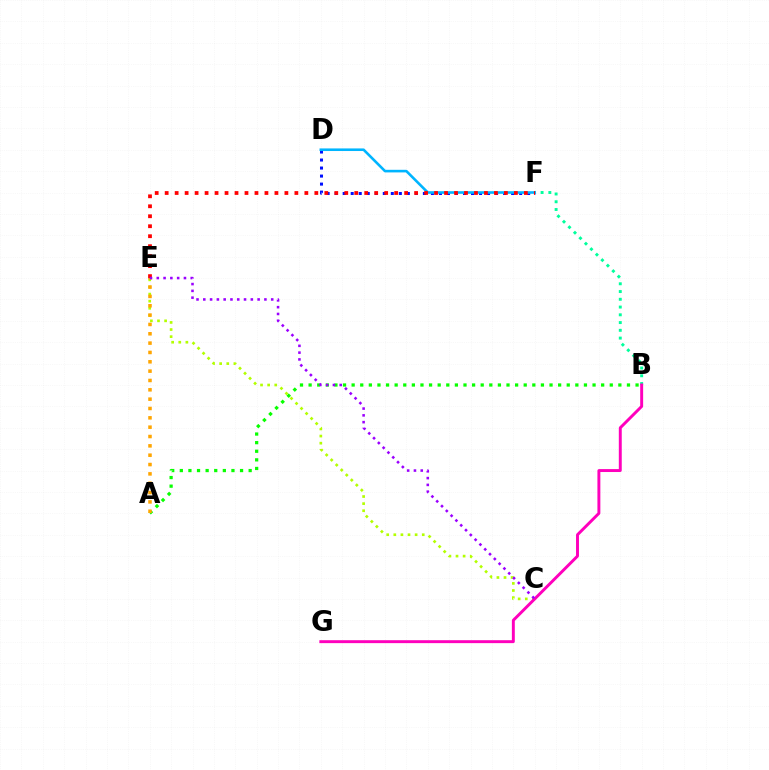{('A', 'B'): [{'color': '#08ff00', 'line_style': 'dotted', 'thickness': 2.34}], ('B', 'F'): [{'color': '#00ff9d', 'line_style': 'dotted', 'thickness': 2.11}], ('C', 'E'): [{'color': '#b3ff00', 'line_style': 'dotted', 'thickness': 1.93}, {'color': '#9b00ff', 'line_style': 'dotted', 'thickness': 1.84}], ('B', 'G'): [{'color': '#ff00bd', 'line_style': 'solid', 'thickness': 2.11}], ('D', 'F'): [{'color': '#0010ff', 'line_style': 'dotted', 'thickness': 2.18}, {'color': '#00b5ff', 'line_style': 'solid', 'thickness': 1.87}], ('A', 'E'): [{'color': '#ffa500', 'line_style': 'dotted', 'thickness': 2.54}], ('E', 'F'): [{'color': '#ff0000', 'line_style': 'dotted', 'thickness': 2.71}]}